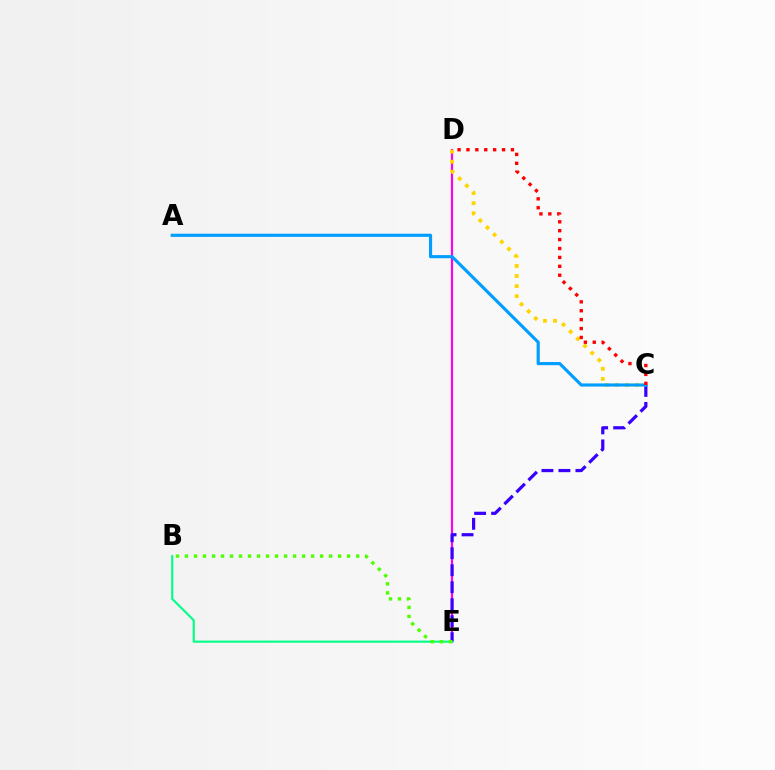{('D', 'E'): [{'color': '#ff00ed', 'line_style': 'solid', 'thickness': 1.55}], ('C', 'E'): [{'color': '#3700ff', 'line_style': 'dashed', 'thickness': 2.31}], ('C', 'D'): [{'color': '#ffd500', 'line_style': 'dotted', 'thickness': 2.74}, {'color': '#ff0000', 'line_style': 'dotted', 'thickness': 2.42}], ('B', 'E'): [{'color': '#00ff86', 'line_style': 'solid', 'thickness': 1.53}, {'color': '#4fff00', 'line_style': 'dotted', 'thickness': 2.45}], ('A', 'C'): [{'color': '#009eff', 'line_style': 'solid', 'thickness': 2.26}]}